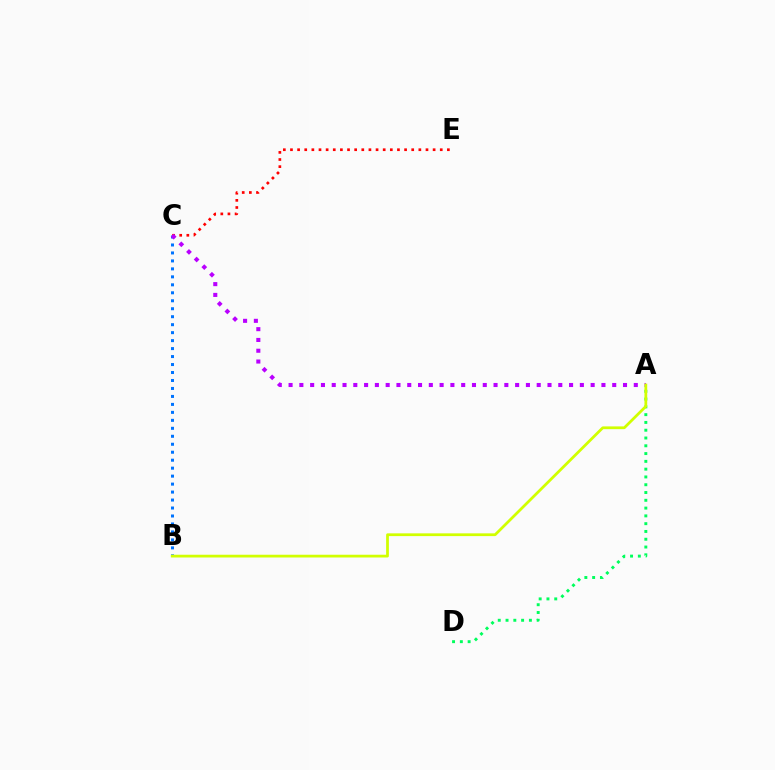{('A', 'D'): [{'color': '#00ff5c', 'line_style': 'dotted', 'thickness': 2.12}], ('B', 'C'): [{'color': '#0074ff', 'line_style': 'dotted', 'thickness': 2.17}], ('C', 'E'): [{'color': '#ff0000', 'line_style': 'dotted', 'thickness': 1.94}], ('A', 'C'): [{'color': '#b900ff', 'line_style': 'dotted', 'thickness': 2.93}], ('A', 'B'): [{'color': '#d1ff00', 'line_style': 'solid', 'thickness': 1.99}]}